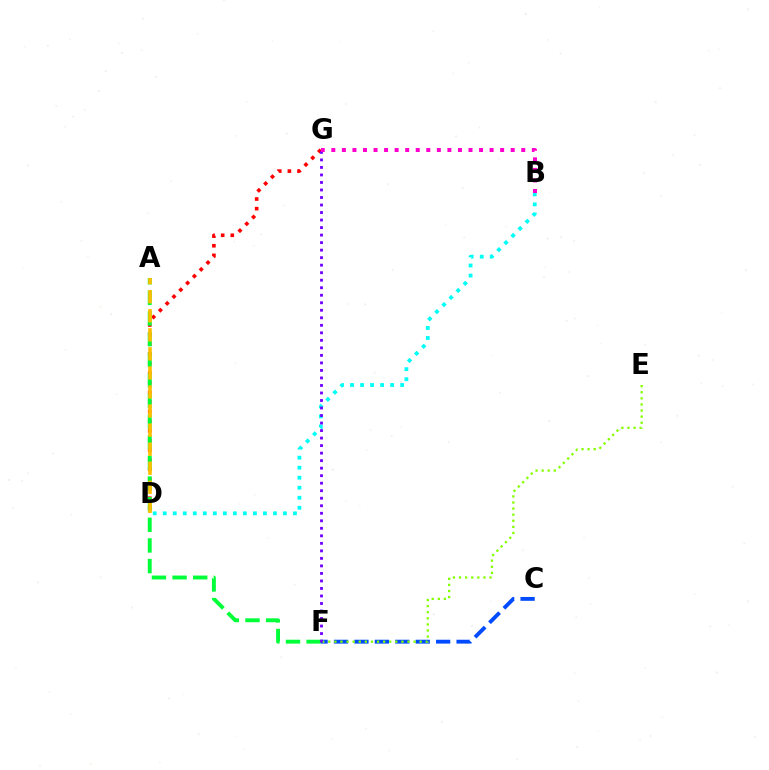{('D', 'G'): [{'color': '#ff0000', 'line_style': 'dotted', 'thickness': 2.61}], ('A', 'F'): [{'color': '#00ff39', 'line_style': 'dashed', 'thickness': 2.8}], ('C', 'F'): [{'color': '#004bff', 'line_style': 'dashed', 'thickness': 2.78}], ('B', 'D'): [{'color': '#00fff6', 'line_style': 'dotted', 'thickness': 2.72}], ('E', 'F'): [{'color': '#84ff00', 'line_style': 'dotted', 'thickness': 1.66}], ('A', 'D'): [{'color': '#ffbd00', 'line_style': 'dashed', 'thickness': 2.59}], ('F', 'G'): [{'color': '#7200ff', 'line_style': 'dotted', 'thickness': 2.04}], ('B', 'G'): [{'color': '#ff00cf', 'line_style': 'dotted', 'thickness': 2.87}]}